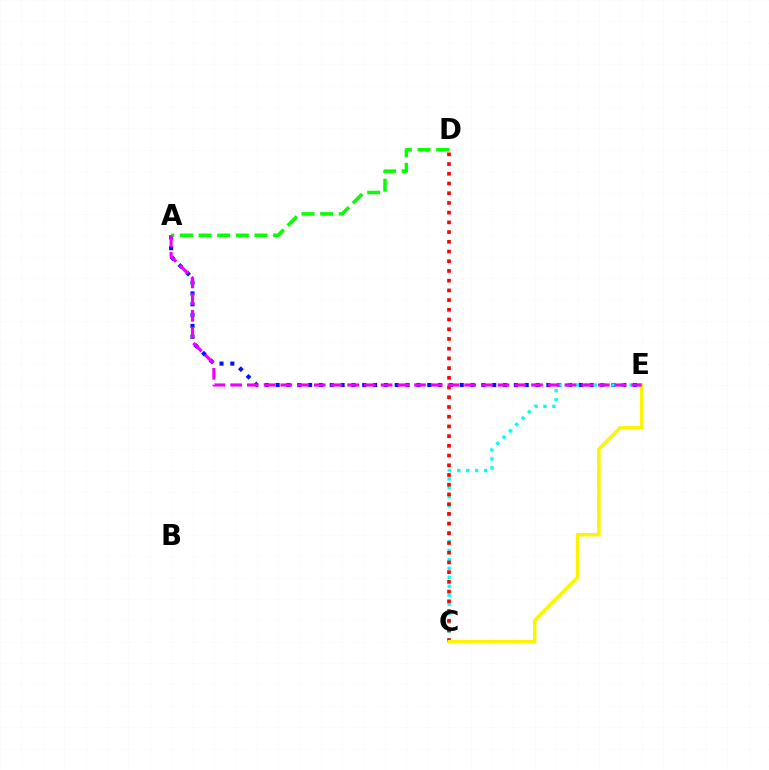{('A', 'E'): [{'color': '#0010ff', 'line_style': 'dotted', 'thickness': 2.94}, {'color': '#ee00ff', 'line_style': 'dashed', 'thickness': 2.27}], ('C', 'E'): [{'color': '#00fff6', 'line_style': 'dotted', 'thickness': 2.43}, {'color': '#fcf500', 'line_style': 'solid', 'thickness': 2.53}], ('C', 'D'): [{'color': '#ff0000', 'line_style': 'dotted', 'thickness': 2.64}], ('A', 'D'): [{'color': '#08ff00', 'line_style': 'dashed', 'thickness': 2.53}]}